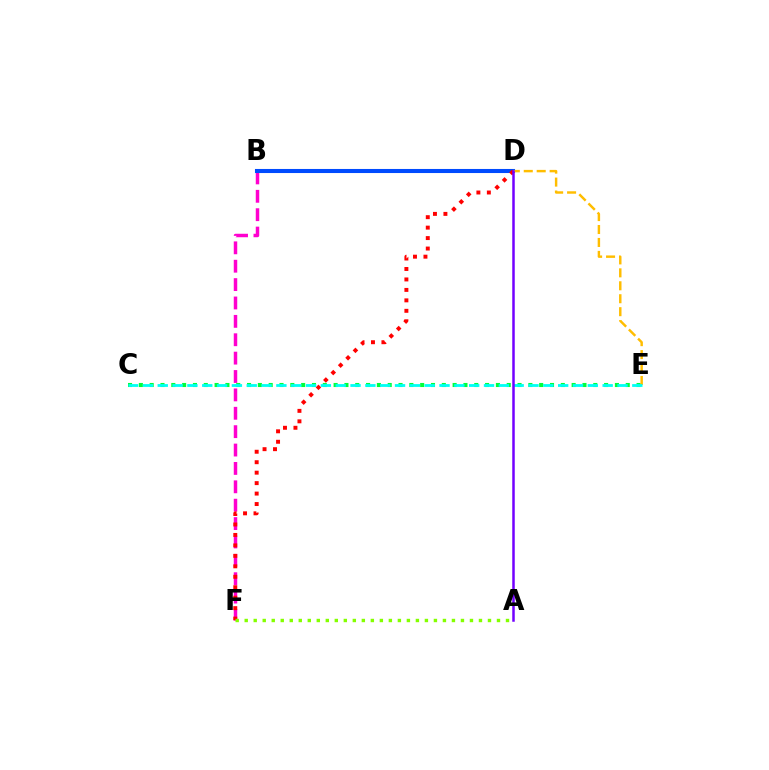{('B', 'F'): [{'color': '#ff00cf', 'line_style': 'dashed', 'thickness': 2.5}], ('B', 'D'): [{'color': '#004bff', 'line_style': 'solid', 'thickness': 2.93}], ('C', 'E'): [{'color': '#00ff39', 'line_style': 'dotted', 'thickness': 2.94}, {'color': '#00fff6', 'line_style': 'dashed', 'thickness': 2.01}], ('D', 'F'): [{'color': '#ff0000', 'line_style': 'dotted', 'thickness': 2.84}], ('D', 'E'): [{'color': '#ffbd00', 'line_style': 'dashed', 'thickness': 1.76}], ('A', 'F'): [{'color': '#84ff00', 'line_style': 'dotted', 'thickness': 2.45}], ('A', 'D'): [{'color': '#7200ff', 'line_style': 'solid', 'thickness': 1.8}]}